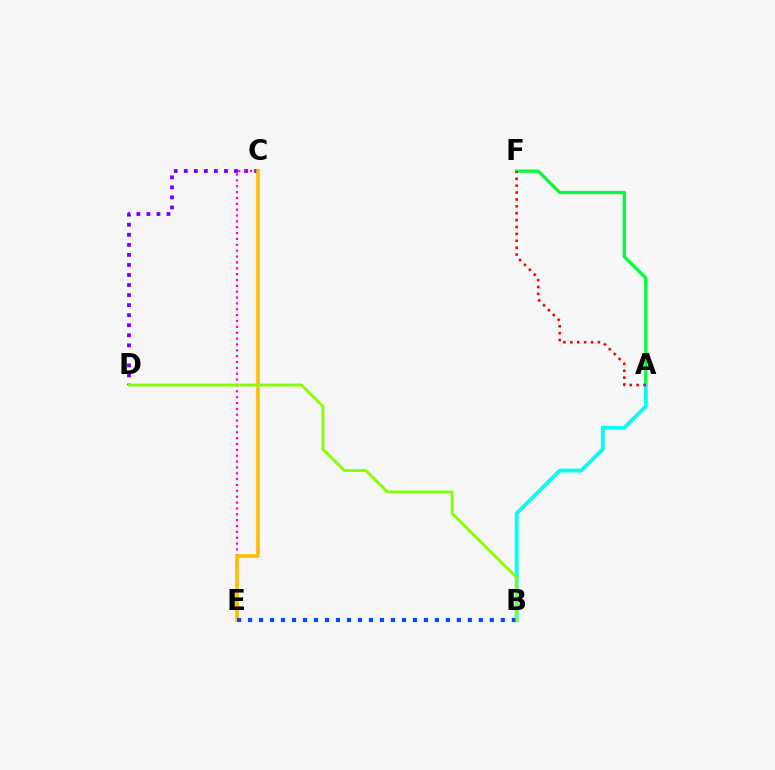{('C', 'D'): [{'color': '#7200ff', 'line_style': 'dotted', 'thickness': 2.73}], ('A', 'F'): [{'color': '#00ff39', 'line_style': 'solid', 'thickness': 2.37}, {'color': '#ff0000', 'line_style': 'dotted', 'thickness': 1.87}], ('C', 'E'): [{'color': '#ff00cf', 'line_style': 'dotted', 'thickness': 1.59}, {'color': '#ffbd00', 'line_style': 'solid', 'thickness': 2.6}], ('A', 'B'): [{'color': '#00fff6', 'line_style': 'solid', 'thickness': 2.74}], ('B', 'E'): [{'color': '#004bff', 'line_style': 'dotted', 'thickness': 2.99}], ('B', 'D'): [{'color': '#84ff00', 'line_style': 'solid', 'thickness': 2.04}]}